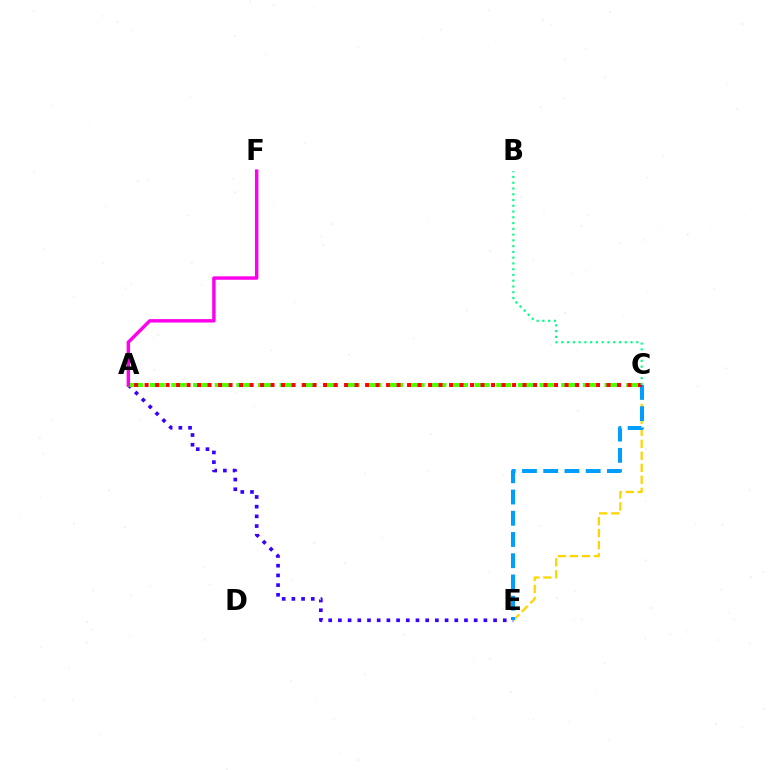{('A', 'E'): [{'color': '#3700ff', 'line_style': 'dotted', 'thickness': 2.64}], ('C', 'E'): [{'color': '#ffd500', 'line_style': 'dashed', 'thickness': 1.63}, {'color': '#009eff', 'line_style': 'dashed', 'thickness': 2.88}], ('A', 'C'): [{'color': '#4fff00', 'line_style': 'dashed', 'thickness': 2.94}, {'color': '#ff0000', 'line_style': 'dotted', 'thickness': 2.85}], ('A', 'F'): [{'color': '#ff00ed', 'line_style': 'solid', 'thickness': 2.46}], ('B', 'C'): [{'color': '#00ff86', 'line_style': 'dotted', 'thickness': 1.57}]}